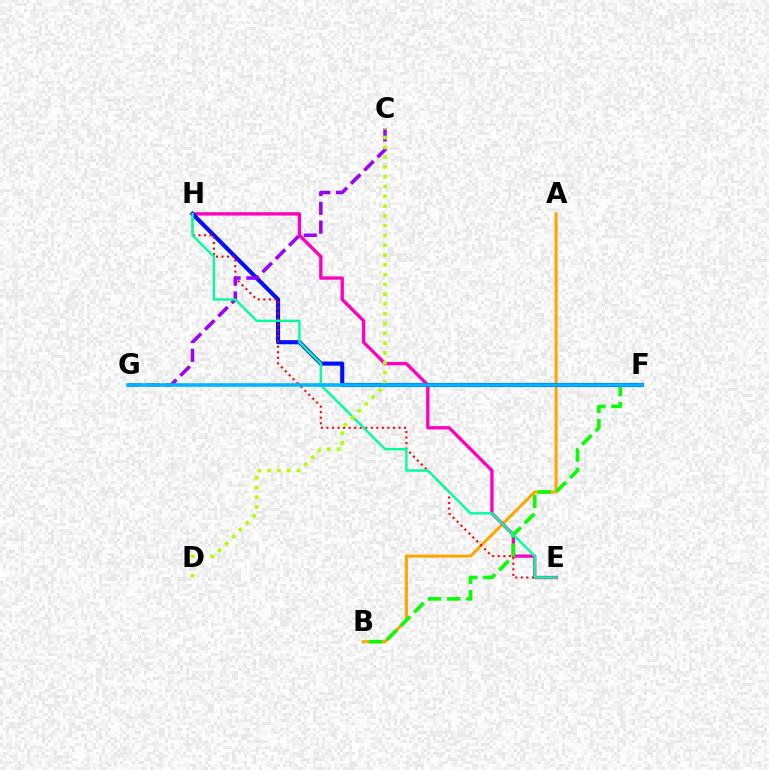{('A', 'B'): [{'color': '#ffa500', 'line_style': 'solid', 'thickness': 2.19}], ('E', 'H'): [{'color': '#ff00bd', 'line_style': 'solid', 'thickness': 2.4}, {'color': '#ff0000', 'line_style': 'dotted', 'thickness': 1.51}, {'color': '#00ff9d', 'line_style': 'solid', 'thickness': 1.73}], ('B', 'F'): [{'color': '#08ff00', 'line_style': 'dashed', 'thickness': 2.6}], ('F', 'H'): [{'color': '#0010ff', 'line_style': 'solid', 'thickness': 2.96}], ('C', 'G'): [{'color': '#9b00ff', 'line_style': 'dashed', 'thickness': 2.55}], ('C', 'D'): [{'color': '#b3ff00', 'line_style': 'dotted', 'thickness': 2.66}], ('F', 'G'): [{'color': '#00b5ff', 'line_style': 'solid', 'thickness': 2.59}]}